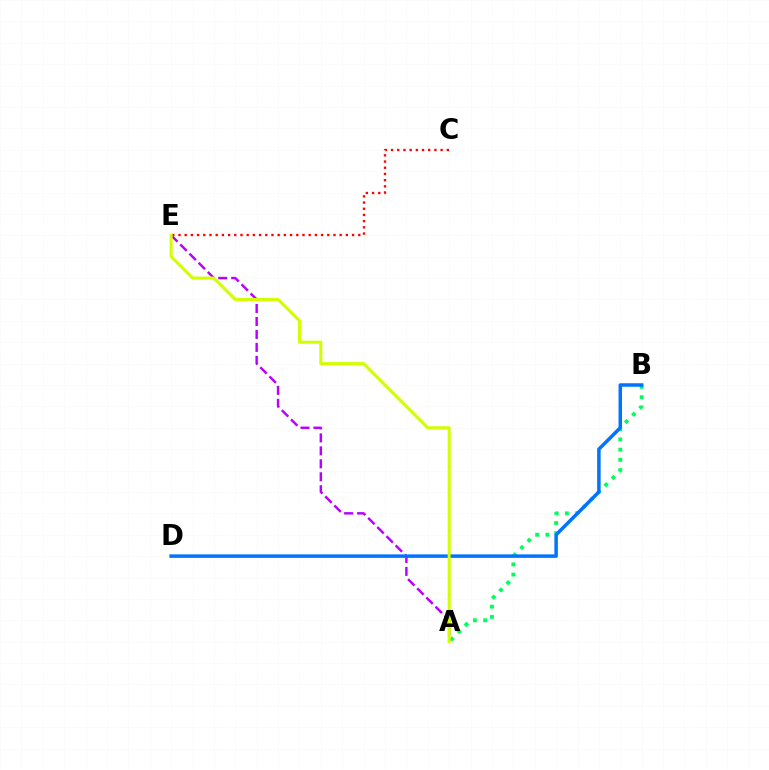{('A', 'B'): [{'color': '#00ff5c', 'line_style': 'dotted', 'thickness': 2.78}], ('C', 'E'): [{'color': '#ff0000', 'line_style': 'dotted', 'thickness': 1.68}], ('A', 'E'): [{'color': '#b900ff', 'line_style': 'dashed', 'thickness': 1.76}, {'color': '#d1ff00', 'line_style': 'solid', 'thickness': 2.19}], ('B', 'D'): [{'color': '#0074ff', 'line_style': 'solid', 'thickness': 2.51}]}